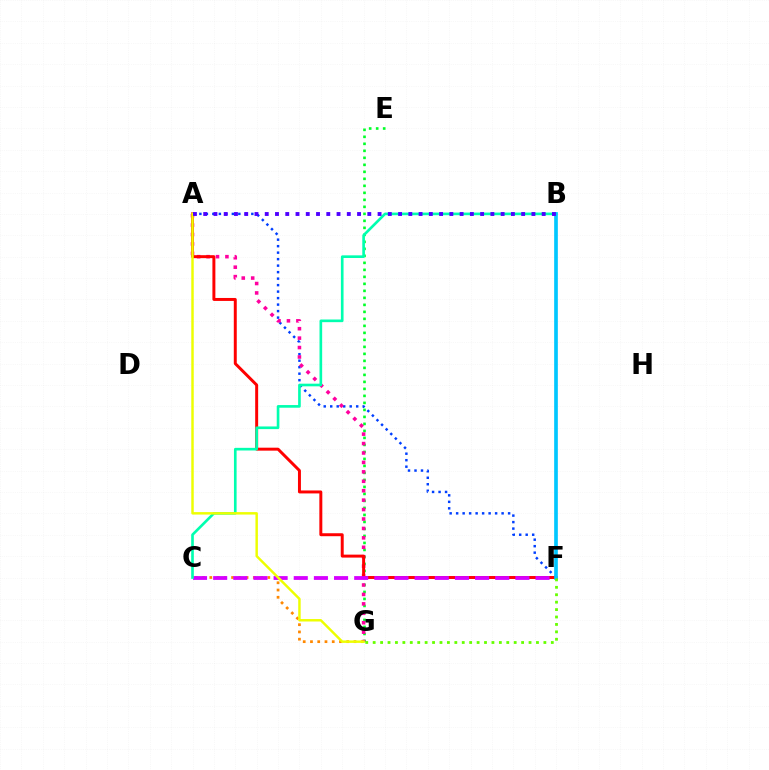{('E', 'G'): [{'color': '#00ff27', 'line_style': 'dotted', 'thickness': 1.9}], ('A', 'F'): [{'color': '#003fff', 'line_style': 'dotted', 'thickness': 1.76}, {'color': '#ff0000', 'line_style': 'solid', 'thickness': 2.13}], ('A', 'G'): [{'color': '#ff00a0', 'line_style': 'dotted', 'thickness': 2.56}, {'color': '#eeff00', 'line_style': 'solid', 'thickness': 1.77}], ('C', 'G'): [{'color': '#ff8800', 'line_style': 'dotted', 'thickness': 1.97}], ('C', 'F'): [{'color': '#d600ff', 'line_style': 'dashed', 'thickness': 2.74}], ('B', 'C'): [{'color': '#00ffaf', 'line_style': 'solid', 'thickness': 1.91}], ('B', 'F'): [{'color': '#00c7ff', 'line_style': 'solid', 'thickness': 2.64}], ('F', 'G'): [{'color': '#66ff00', 'line_style': 'dotted', 'thickness': 2.02}], ('A', 'B'): [{'color': '#4f00ff', 'line_style': 'dotted', 'thickness': 2.79}]}